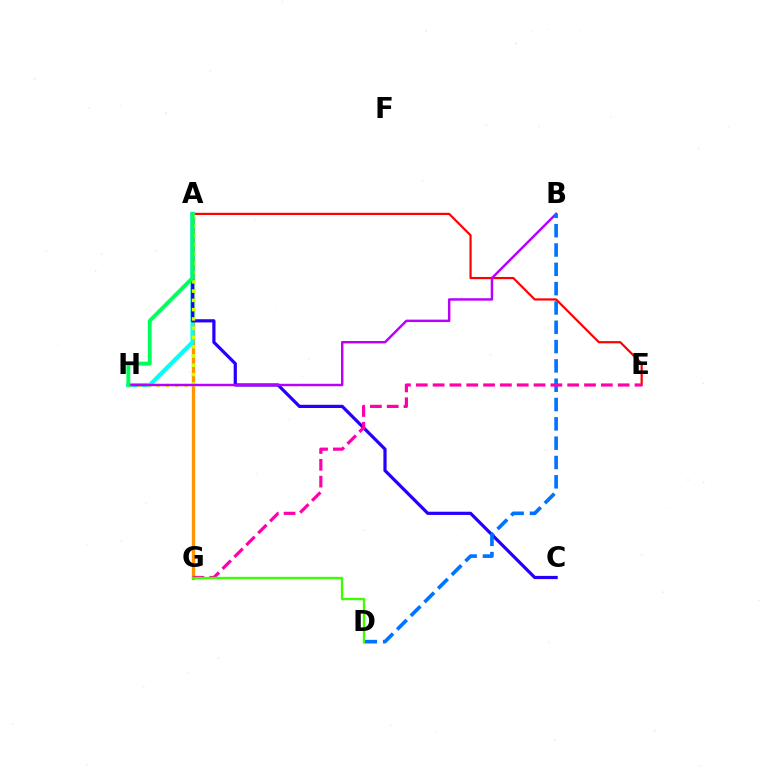{('A', 'E'): [{'color': '#ff0000', 'line_style': 'solid', 'thickness': 1.59}], ('A', 'G'): [{'color': '#ff9400', 'line_style': 'solid', 'thickness': 2.4}], ('A', 'H'): [{'color': '#00fff6', 'line_style': 'solid', 'thickness': 2.97}, {'color': '#d1ff00', 'line_style': 'dotted', 'thickness': 2.52}, {'color': '#00ff5c', 'line_style': 'solid', 'thickness': 2.8}], ('A', 'C'): [{'color': '#2500ff', 'line_style': 'solid', 'thickness': 2.31}], ('B', 'H'): [{'color': '#b900ff', 'line_style': 'solid', 'thickness': 1.76}], ('B', 'D'): [{'color': '#0074ff', 'line_style': 'dashed', 'thickness': 2.62}], ('E', 'G'): [{'color': '#ff00ac', 'line_style': 'dashed', 'thickness': 2.29}], ('D', 'G'): [{'color': '#3dff00', 'line_style': 'solid', 'thickness': 1.69}]}